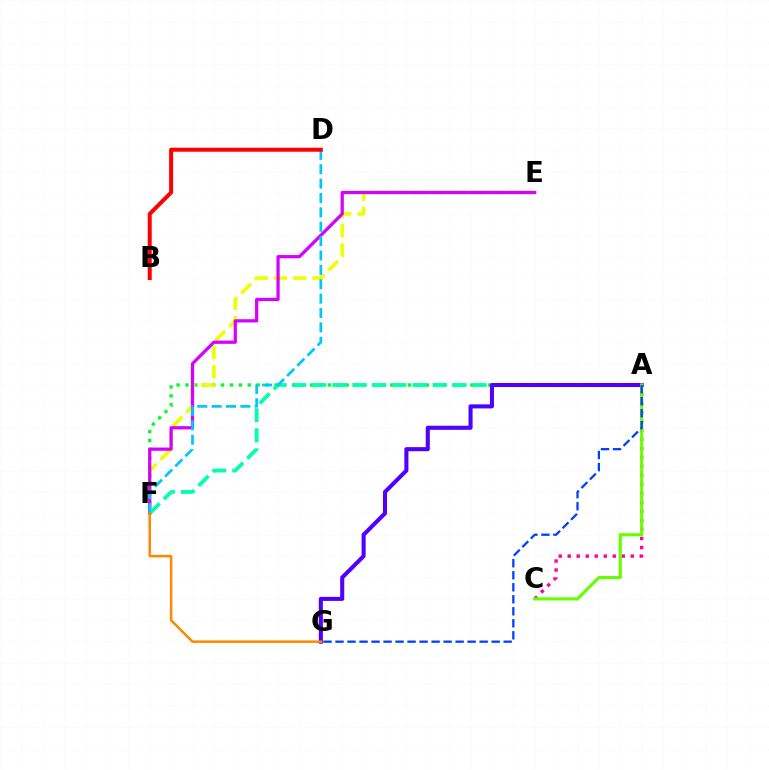{('A', 'F'): [{'color': '#00ff27', 'line_style': 'dotted', 'thickness': 2.42}, {'color': '#00ffaf', 'line_style': 'dashed', 'thickness': 2.72}], ('E', 'F'): [{'color': '#eeff00', 'line_style': 'dashed', 'thickness': 2.62}, {'color': '#d600ff', 'line_style': 'solid', 'thickness': 2.33}], ('A', 'C'): [{'color': '#ff00a0', 'line_style': 'dotted', 'thickness': 2.45}, {'color': '#66ff00', 'line_style': 'solid', 'thickness': 2.25}], ('D', 'F'): [{'color': '#00c7ff', 'line_style': 'dashed', 'thickness': 1.95}], ('A', 'G'): [{'color': '#4f00ff', 'line_style': 'solid', 'thickness': 2.93}, {'color': '#003fff', 'line_style': 'dashed', 'thickness': 1.63}], ('B', 'D'): [{'color': '#ff0000', 'line_style': 'solid', 'thickness': 2.89}], ('F', 'G'): [{'color': '#ff8800', 'line_style': 'solid', 'thickness': 1.82}]}